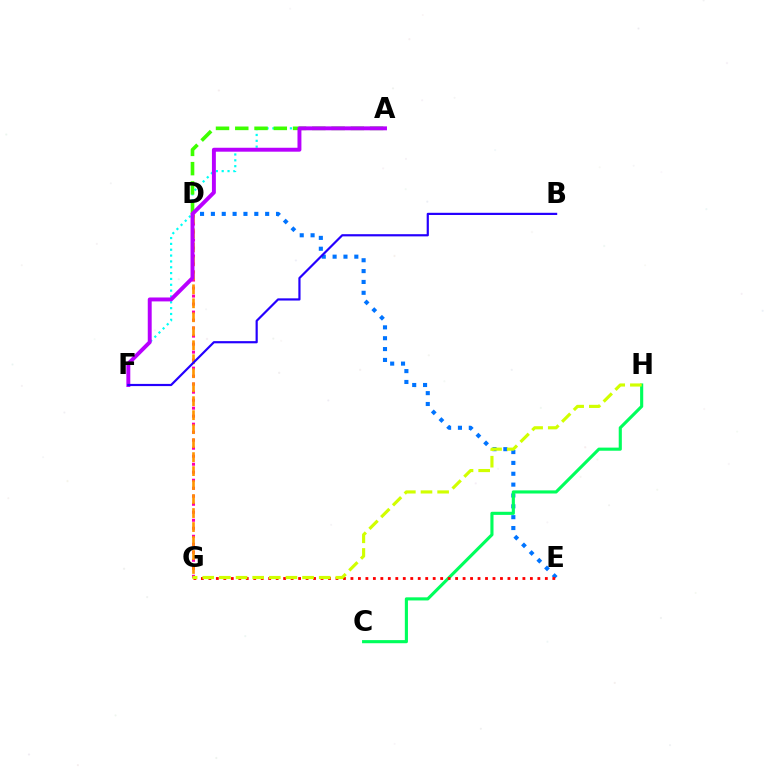{('A', 'F'): [{'color': '#00fff6', 'line_style': 'dotted', 'thickness': 1.59}, {'color': '#b900ff', 'line_style': 'solid', 'thickness': 2.83}], ('A', 'D'): [{'color': '#3dff00', 'line_style': 'dashed', 'thickness': 2.62}], ('D', 'G'): [{'color': '#ff00ac', 'line_style': 'dotted', 'thickness': 2.18}, {'color': '#ff9400', 'line_style': 'dashed', 'thickness': 1.9}], ('D', 'E'): [{'color': '#0074ff', 'line_style': 'dotted', 'thickness': 2.95}], ('C', 'H'): [{'color': '#00ff5c', 'line_style': 'solid', 'thickness': 2.24}], ('E', 'G'): [{'color': '#ff0000', 'line_style': 'dotted', 'thickness': 2.03}], ('B', 'F'): [{'color': '#2500ff', 'line_style': 'solid', 'thickness': 1.58}], ('G', 'H'): [{'color': '#d1ff00', 'line_style': 'dashed', 'thickness': 2.26}]}